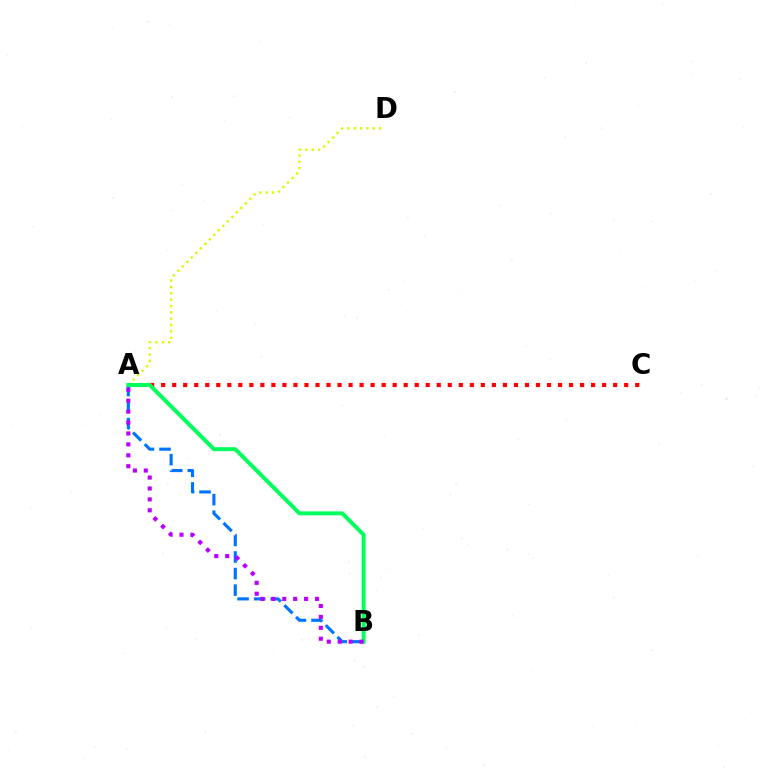{('A', 'D'): [{'color': '#d1ff00', 'line_style': 'dotted', 'thickness': 1.73}], ('A', 'B'): [{'color': '#0074ff', 'line_style': 'dashed', 'thickness': 2.25}, {'color': '#00ff5c', 'line_style': 'solid', 'thickness': 2.86}, {'color': '#b900ff', 'line_style': 'dotted', 'thickness': 2.97}], ('A', 'C'): [{'color': '#ff0000', 'line_style': 'dotted', 'thickness': 3.0}]}